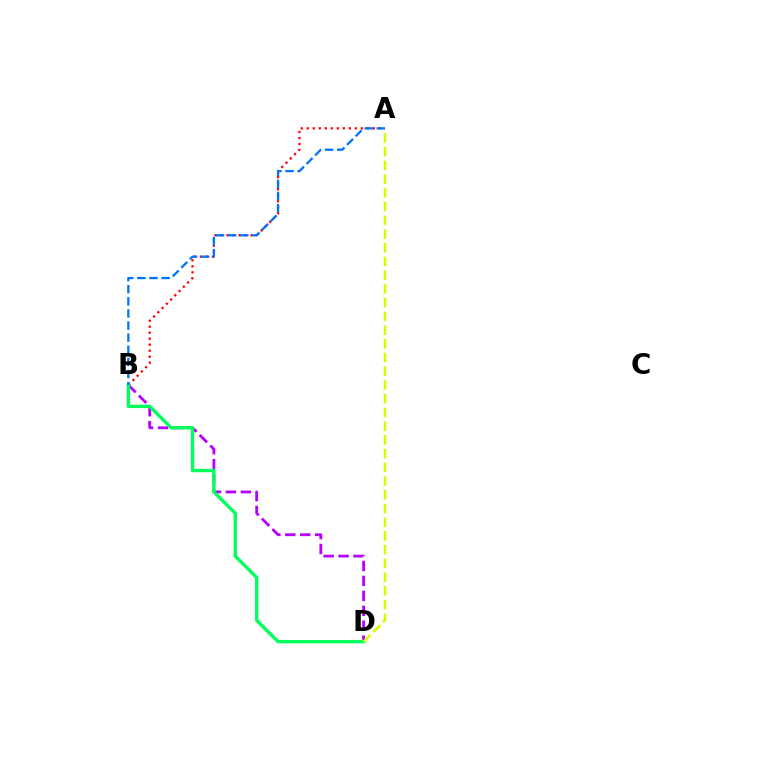{('A', 'B'): [{'color': '#ff0000', 'line_style': 'dotted', 'thickness': 1.63}, {'color': '#0074ff', 'line_style': 'dashed', 'thickness': 1.64}], ('B', 'D'): [{'color': '#b900ff', 'line_style': 'dashed', 'thickness': 2.03}, {'color': '#00ff5c', 'line_style': 'solid', 'thickness': 2.42}], ('A', 'D'): [{'color': '#d1ff00', 'line_style': 'dashed', 'thickness': 1.86}]}